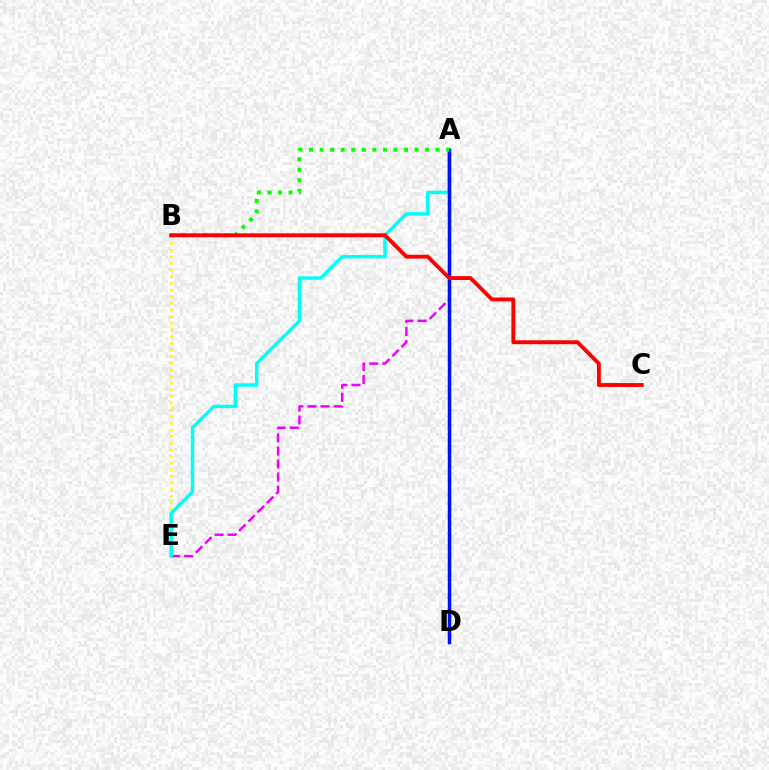{('A', 'E'): [{'color': '#ee00ff', 'line_style': 'dashed', 'thickness': 1.78}, {'color': '#00fff6', 'line_style': 'solid', 'thickness': 2.49}], ('B', 'E'): [{'color': '#fcf500', 'line_style': 'dotted', 'thickness': 1.81}], ('A', 'D'): [{'color': '#0010ff', 'line_style': 'solid', 'thickness': 2.51}], ('A', 'B'): [{'color': '#08ff00', 'line_style': 'dotted', 'thickness': 2.87}], ('B', 'C'): [{'color': '#ff0000', 'line_style': 'solid', 'thickness': 2.79}]}